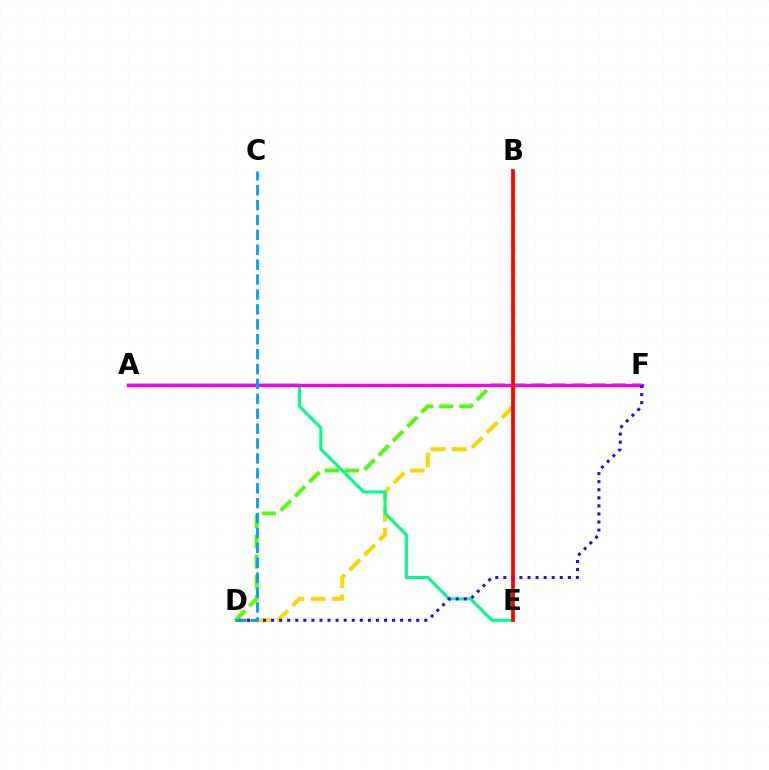{('B', 'D'): [{'color': '#ffd500', 'line_style': 'dashed', 'thickness': 2.87}], ('D', 'F'): [{'color': '#4fff00', 'line_style': 'dashed', 'thickness': 2.74}, {'color': '#3700ff', 'line_style': 'dotted', 'thickness': 2.19}], ('A', 'E'): [{'color': '#00ff86', 'line_style': 'solid', 'thickness': 2.18}], ('A', 'F'): [{'color': '#ff00ed', 'line_style': 'solid', 'thickness': 2.4}], ('B', 'E'): [{'color': '#ff0000', 'line_style': 'solid', 'thickness': 2.69}], ('C', 'D'): [{'color': '#009eff', 'line_style': 'dashed', 'thickness': 2.02}]}